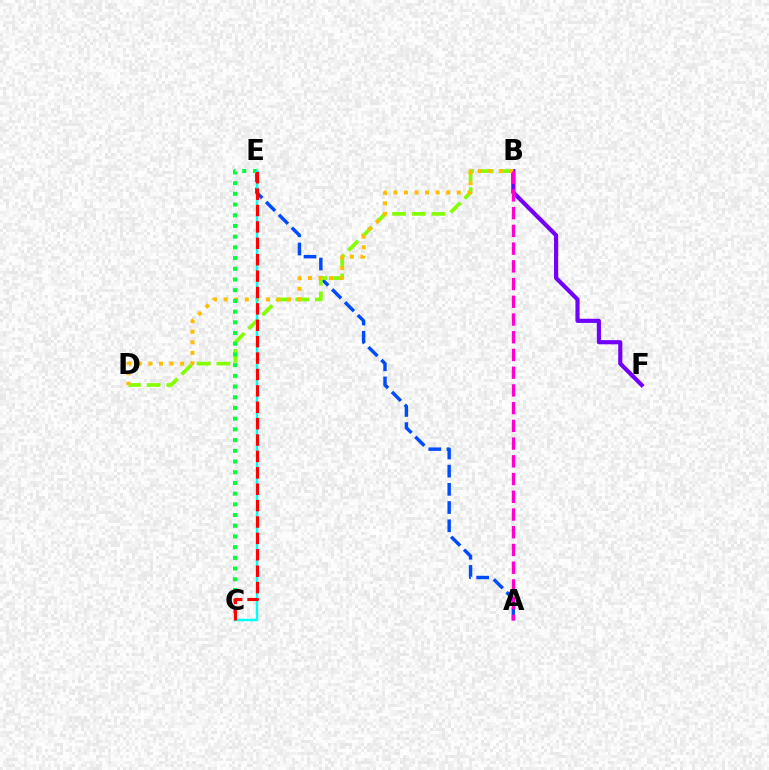{('B', 'F'): [{'color': '#7200ff', 'line_style': 'solid', 'thickness': 2.99}], ('A', 'E'): [{'color': '#004bff', 'line_style': 'dashed', 'thickness': 2.47}], ('B', 'D'): [{'color': '#84ff00', 'line_style': 'dashed', 'thickness': 2.67}, {'color': '#ffbd00', 'line_style': 'dotted', 'thickness': 2.87}], ('C', 'E'): [{'color': '#00ff39', 'line_style': 'dotted', 'thickness': 2.91}, {'color': '#00fff6', 'line_style': 'solid', 'thickness': 1.73}, {'color': '#ff0000', 'line_style': 'dashed', 'thickness': 2.23}], ('A', 'B'): [{'color': '#ff00cf', 'line_style': 'dashed', 'thickness': 2.41}]}